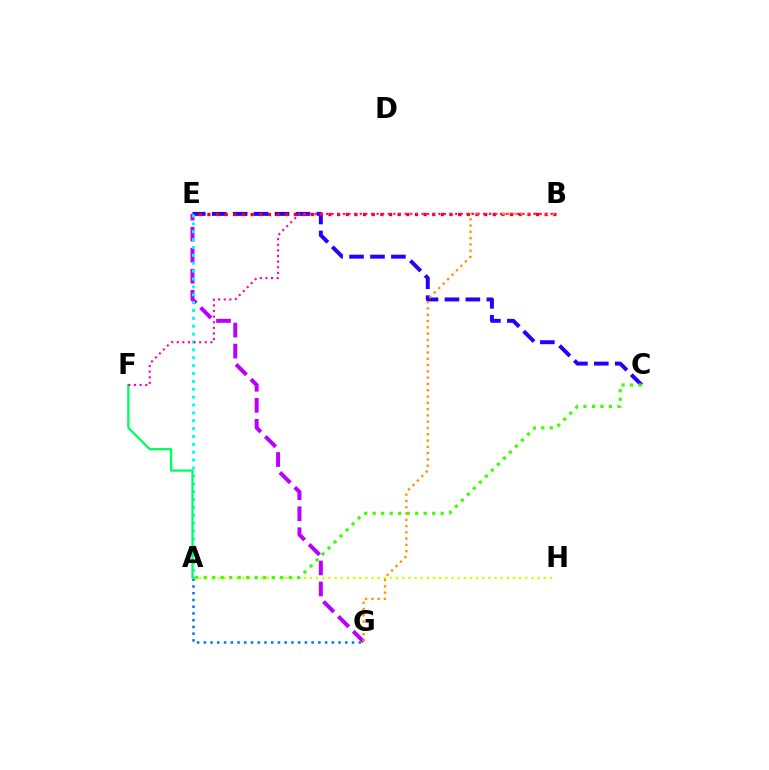{('A', 'H'): [{'color': '#d1ff00', 'line_style': 'dotted', 'thickness': 1.67}], ('C', 'E'): [{'color': '#2500ff', 'line_style': 'dashed', 'thickness': 2.85}], ('B', 'E'): [{'color': '#ff0000', 'line_style': 'dotted', 'thickness': 2.35}], ('E', 'G'): [{'color': '#b900ff', 'line_style': 'dashed', 'thickness': 2.86}], ('A', 'C'): [{'color': '#3dff00', 'line_style': 'dotted', 'thickness': 2.31}], ('B', 'G'): [{'color': '#ff9400', 'line_style': 'dotted', 'thickness': 1.71}], ('A', 'G'): [{'color': '#0074ff', 'line_style': 'dotted', 'thickness': 1.83}], ('A', 'E'): [{'color': '#00fff6', 'line_style': 'dotted', 'thickness': 2.14}], ('A', 'F'): [{'color': '#00ff5c', 'line_style': 'solid', 'thickness': 1.64}], ('B', 'F'): [{'color': '#ff00ac', 'line_style': 'dotted', 'thickness': 1.53}]}